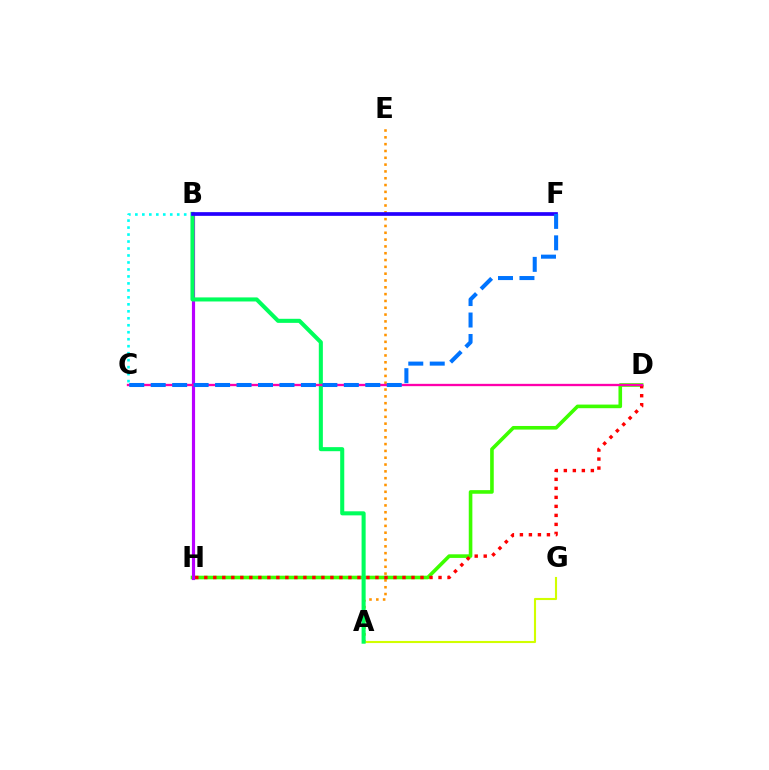{('A', 'E'): [{'color': '#ff9400', 'line_style': 'dotted', 'thickness': 1.85}], ('D', 'H'): [{'color': '#3dff00', 'line_style': 'solid', 'thickness': 2.6}, {'color': '#ff0000', 'line_style': 'dotted', 'thickness': 2.45}], ('A', 'G'): [{'color': '#d1ff00', 'line_style': 'solid', 'thickness': 1.52}], ('B', 'H'): [{'color': '#b900ff', 'line_style': 'solid', 'thickness': 2.28}], ('A', 'B'): [{'color': '#00ff5c', 'line_style': 'solid', 'thickness': 2.93}], ('B', 'C'): [{'color': '#00fff6', 'line_style': 'dotted', 'thickness': 1.9}], ('C', 'D'): [{'color': '#ff00ac', 'line_style': 'solid', 'thickness': 1.67}], ('B', 'F'): [{'color': '#2500ff', 'line_style': 'solid', 'thickness': 2.67}], ('C', 'F'): [{'color': '#0074ff', 'line_style': 'dashed', 'thickness': 2.92}]}